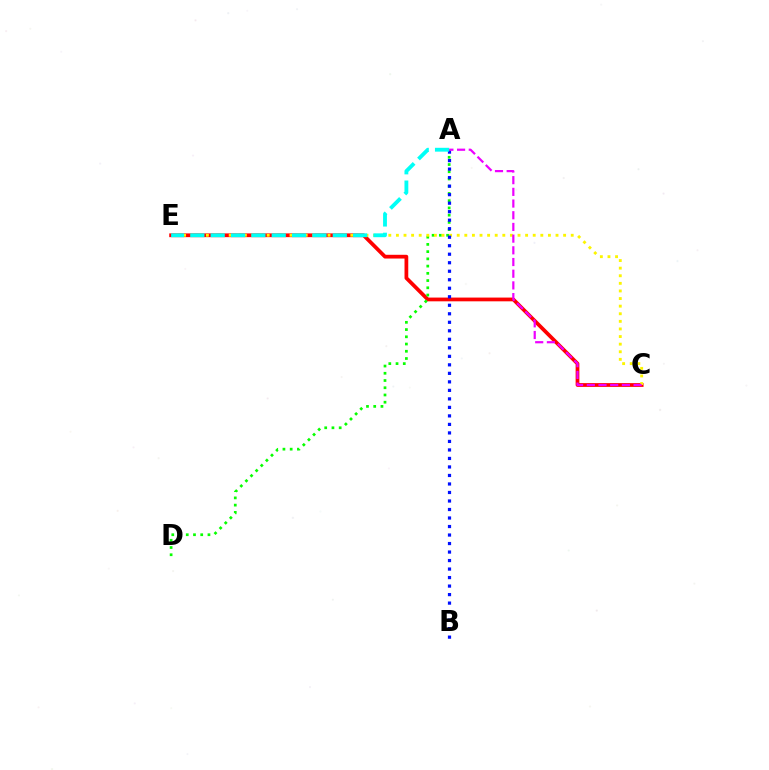{('C', 'E'): [{'color': '#ff0000', 'line_style': 'solid', 'thickness': 2.7}, {'color': '#fcf500', 'line_style': 'dotted', 'thickness': 2.07}], ('A', 'D'): [{'color': '#08ff00', 'line_style': 'dotted', 'thickness': 1.97}], ('A', 'B'): [{'color': '#0010ff', 'line_style': 'dotted', 'thickness': 2.31}], ('A', 'E'): [{'color': '#00fff6', 'line_style': 'dashed', 'thickness': 2.76}], ('A', 'C'): [{'color': '#ee00ff', 'line_style': 'dashed', 'thickness': 1.59}]}